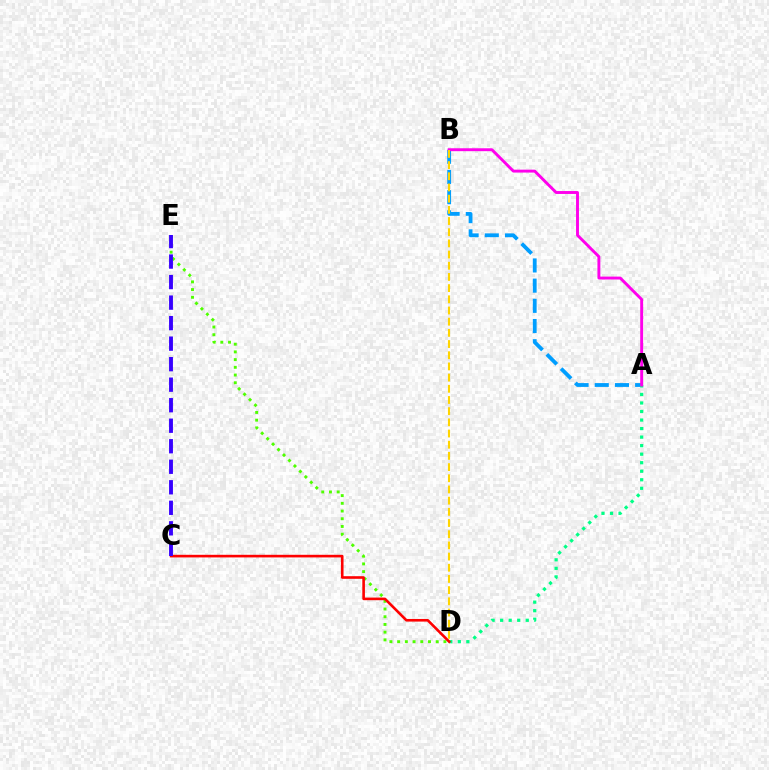{('A', 'B'): [{'color': '#009eff', 'line_style': 'dashed', 'thickness': 2.74}, {'color': '#ff00ed', 'line_style': 'solid', 'thickness': 2.09}], ('D', 'E'): [{'color': '#4fff00', 'line_style': 'dotted', 'thickness': 2.1}], ('A', 'D'): [{'color': '#00ff86', 'line_style': 'dotted', 'thickness': 2.32}], ('C', 'D'): [{'color': '#ff0000', 'line_style': 'solid', 'thickness': 1.88}], ('C', 'E'): [{'color': '#3700ff', 'line_style': 'dashed', 'thickness': 2.79}], ('B', 'D'): [{'color': '#ffd500', 'line_style': 'dashed', 'thickness': 1.52}]}